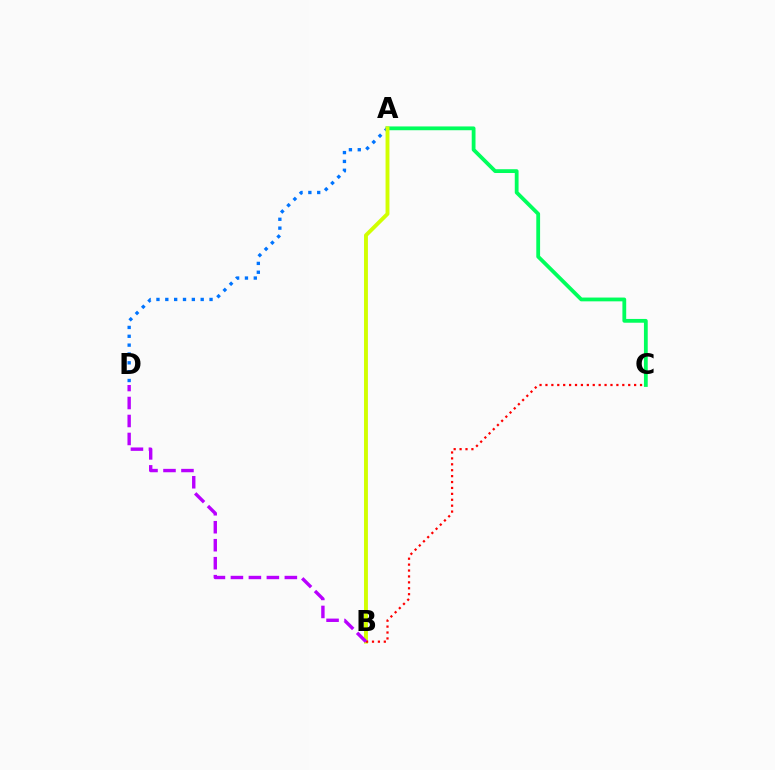{('A', 'C'): [{'color': '#00ff5c', 'line_style': 'solid', 'thickness': 2.73}], ('A', 'D'): [{'color': '#0074ff', 'line_style': 'dotted', 'thickness': 2.4}], ('A', 'B'): [{'color': '#d1ff00', 'line_style': 'solid', 'thickness': 2.8}], ('B', 'C'): [{'color': '#ff0000', 'line_style': 'dotted', 'thickness': 1.61}], ('B', 'D'): [{'color': '#b900ff', 'line_style': 'dashed', 'thickness': 2.44}]}